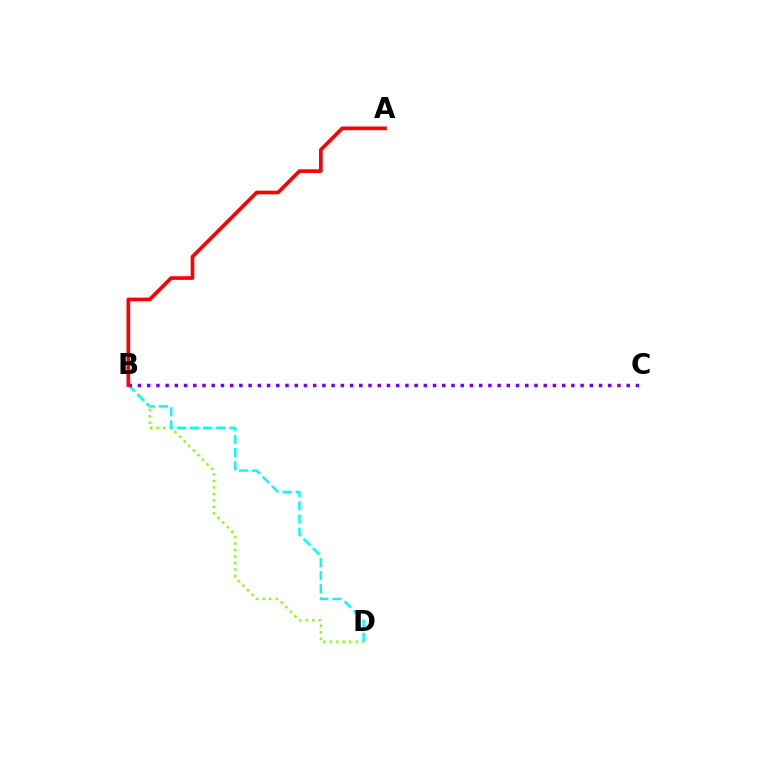{('B', 'D'): [{'color': '#84ff00', 'line_style': 'dotted', 'thickness': 1.76}, {'color': '#00fff6', 'line_style': 'dashed', 'thickness': 1.78}], ('B', 'C'): [{'color': '#7200ff', 'line_style': 'dotted', 'thickness': 2.51}], ('A', 'B'): [{'color': '#ff0000', 'line_style': 'solid', 'thickness': 2.65}]}